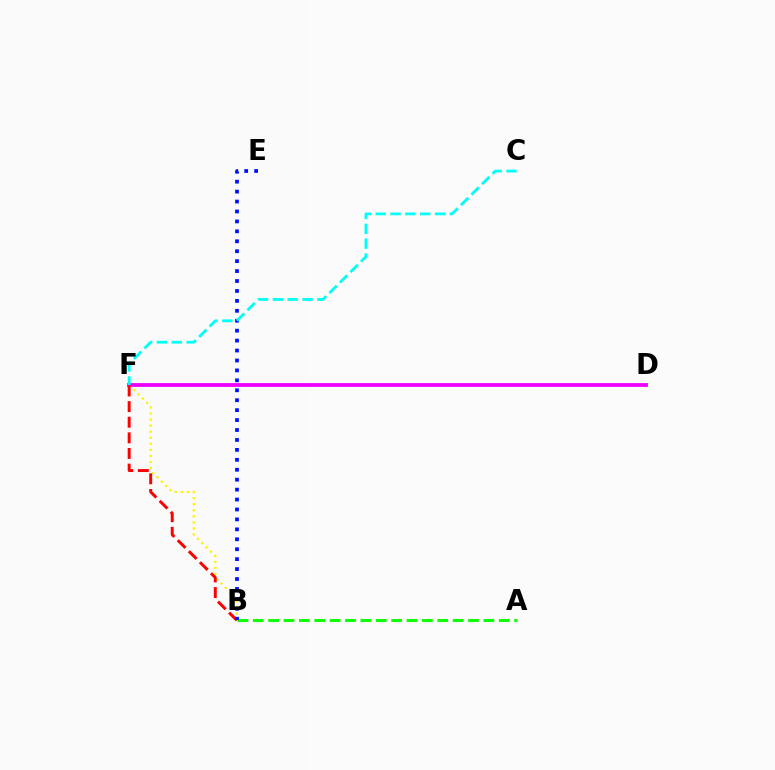{('B', 'F'): [{'color': '#fcf500', 'line_style': 'dotted', 'thickness': 1.65}, {'color': '#ff0000', 'line_style': 'dashed', 'thickness': 2.12}], ('A', 'B'): [{'color': '#08ff00', 'line_style': 'dashed', 'thickness': 2.09}], ('D', 'F'): [{'color': '#ee00ff', 'line_style': 'solid', 'thickness': 2.74}], ('B', 'E'): [{'color': '#0010ff', 'line_style': 'dotted', 'thickness': 2.7}], ('C', 'F'): [{'color': '#00fff6', 'line_style': 'dashed', 'thickness': 2.02}]}